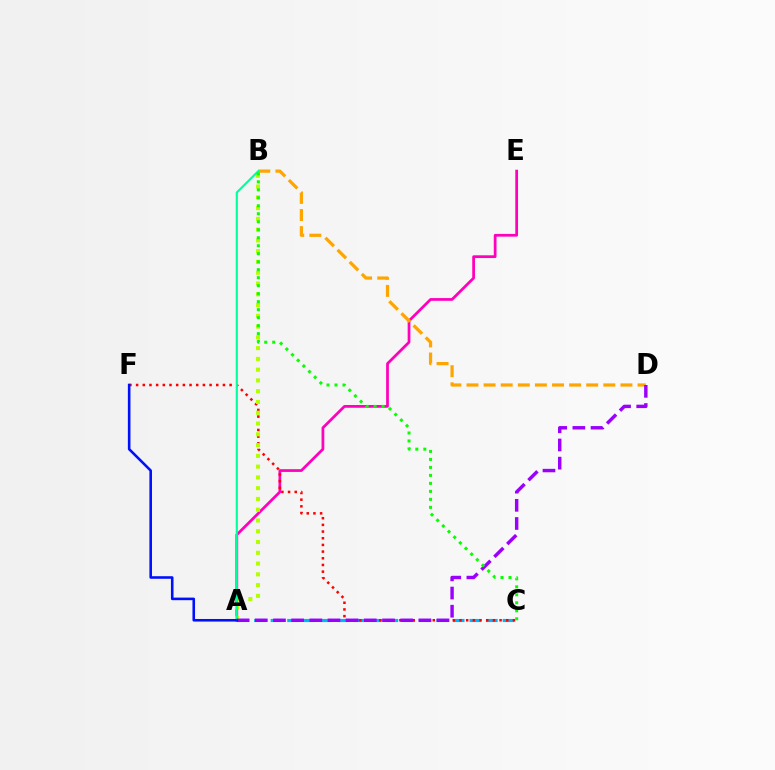{('A', 'C'): [{'color': '#00b5ff', 'line_style': 'dashed', 'thickness': 2.25}], ('A', 'E'): [{'color': '#ff00bd', 'line_style': 'solid', 'thickness': 1.98}], ('C', 'F'): [{'color': '#ff0000', 'line_style': 'dotted', 'thickness': 1.81}], ('A', 'B'): [{'color': '#b3ff00', 'line_style': 'dotted', 'thickness': 2.93}, {'color': '#00ff9d', 'line_style': 'solid', 'thickness': 1.54}], ('B', 'D'): [{'color': '#ffa500', 'line_style': 'dashed', 'thickness': 2.32}], ('A', 'D'): [{'color': '#9b00ff', 'line_style': 'dashed', 'thickness': 2.47}], ('A', 'F'): [{'color': '#0010ff', 'line_style': 'solid', 'thickness': 1.86}], ('B', 'C'): [{'color': '#08ff00', 'line_style': 'dotted', 'thickness': 2.17}]}